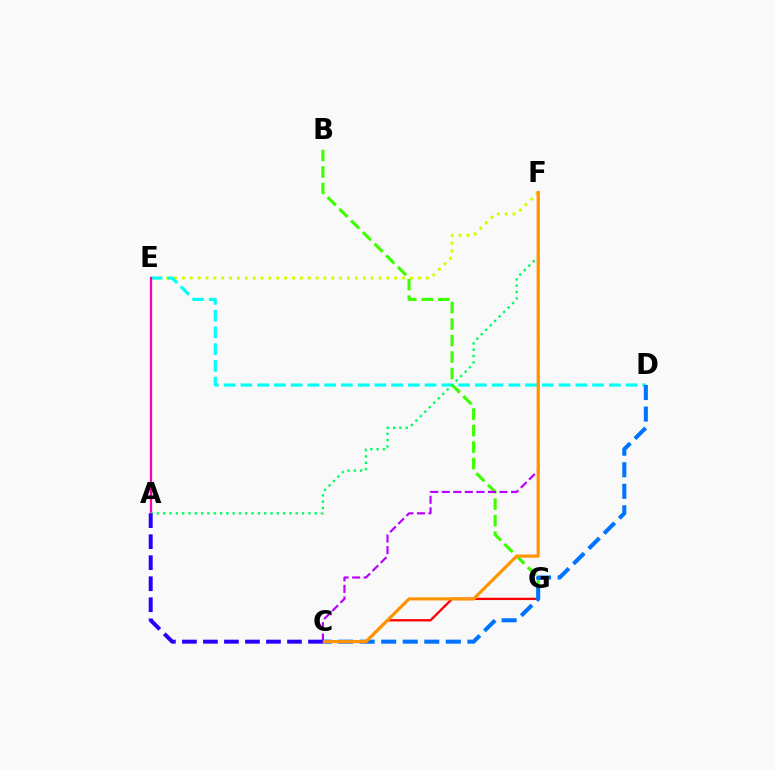{('E', 'F'): [{'color': '#d1ff00', 'line_style': 'dotted', 'thickness': 2.14}], ('D', 'E'): [{'color': '#00fff6', 'line_style': 'dashed', 'thickness': 2.27}], ('C', 'G'): [{'color': '#ff0000', 'line_style': 'solid', 'thickness': 1.67}], ('B', 'G'): [{'color': '#3dff00', 'line_style': 'dashed', 'thickness': 2.24}], ('C', 'D'): [{'color': '#0074ff', 'line_style': 'dashed', 'thickness': 2.93}], ('A', 'E'): [{'color': '#ff00ac', 'line_style': 'solid', 'thickness': 1.62}], ('C', 'F'): [{'color': '#b900ff', 'line_style': 'dashed', 'thickness': 1.57}, {'color': '#ff9400', 'line_style': 'solid', 'thickness': 2.28}], ('A', 'F'): [{'color': '#00ff5c', 'line_style': 'dotted', 'thickness': 1.71}], ('A', 'C'): [{'color': '#2500ff', 'line_style': 'dashed', 'thickness': 2.86}]}